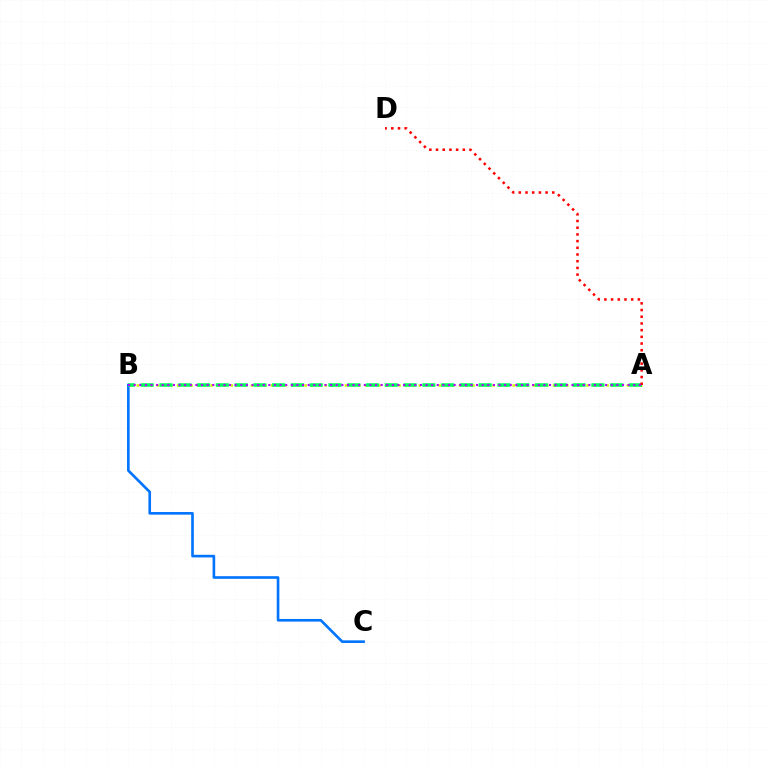{('B', 'C'): [{'color': '#0074ff', 'line_style': 'solid', 'thickness': 1.89}], ('A', 'B'): [{'color': '#d1ff00', 'line_style': 'dotted', 'thickness': 1.82}, {'color': '#00ff5c', 'line_style': 'dashed', 'thickness': 2.55}, {'color': '#b900ff', 'line_style': 'dotted', 'thickness': 1.53}], ('A', 'D'): [{'color': '#ff0000', 'line_style': 'dotted', 'thickness': 1.82}]}